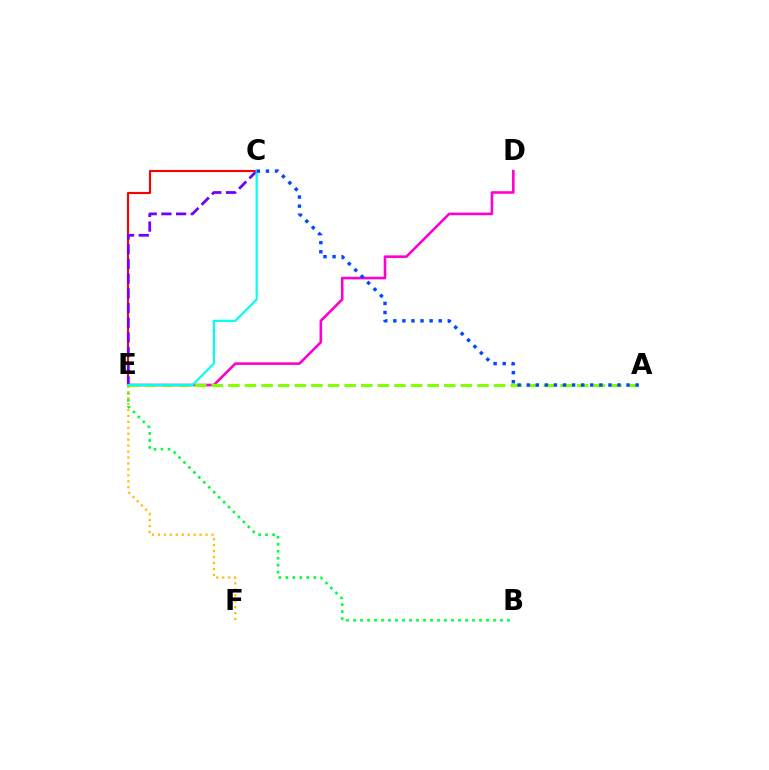{('D', 'E'): [{'color': '#ff00cf', 'line_style': 'solid', 'thickness': 1.87}], ('B', 'E'): [{'color': '#00ff39', 'line_style': 'dotted', 'thickness': 1.9}], ('C', 'E'): [{'color': '#ff0000', 'line_style': 'solid', 'thickness': 1.52}, {'color': '#7200ff', 'line_style': 'dashed', 'thickness': 2.0}, {'color': '#00fff6', 'line_style': 'solid', 'thickness': 1.57}], ('A', 'E'): [{'color': '#84ff00', 'line_style': 'dashed', 'thickness': 2.26}], ('E', 'F'): [{'color': '#ffbd00', 'line_style': 'dotted', 'thickness': 1.62}], ('A', 'C'): [{'color': '#004bff', 'line_style': 'dotted', 'thickness': 2.47}]}